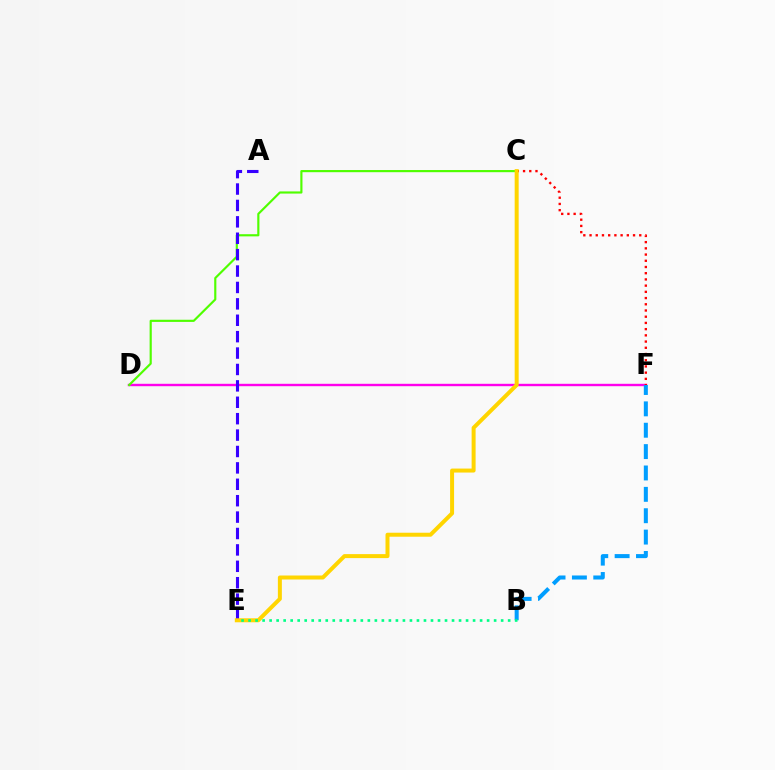{('D', 'F'): [{'color': '#ff00ed', 'line_style': 'solid', 'thickness': 1.73}], ('C', 'F'): [{'color': '#ff0000', 'line_style': 'dotted', 'thickness': 1.69}], ('C', 'D'): [{'color': '#4fff00', 'line_style': 'solid', 'thickness': 1.55}], ('A', 'E'): [{'color': '#3700ff', 'line_style': 'dashed', 'thickness': 2.23}], ('B', 'F'): [{'color': '#009eff', 'line_style': 'dashed', 'thickness': 2.9}], ('C', 'E'): [{'color': '#ffd500', 'line_style': 'solid', 'thickness': 2.87}], ('B', 'E'): [{'color': '#00ff86', 'line_style': 'dotted', 'thickness': 1.91}]}